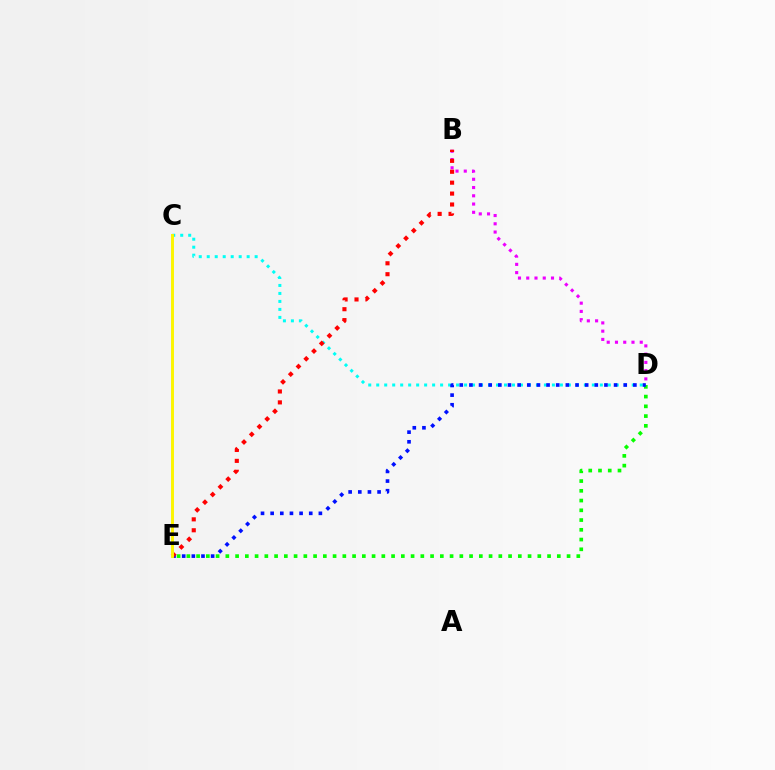{('D', 'E'): [{'color': '#08ff00', 'line_style': 'dotted', 'thickness': 2.65}, {'color': '#0010ff', 'line_style': 'dotted', 'thickness': 2.62}], ('C', 'D'): [{'color': '#00fff6', 'line_style': 'dotted', 'thickness': 2.17}], ('B', 'D'): [{'color': '#ee00ff', 'line_style': 'dotted', 'thickness': 2.24}], ('B', 'E'): [{'color': '#ff0000', 'line_style': 'dotted', 'thickness': 2.97}], ('C', 'E'): [{'color': '#fcf500', 'line_style': 'solid', 'thickness': 2.11}]}